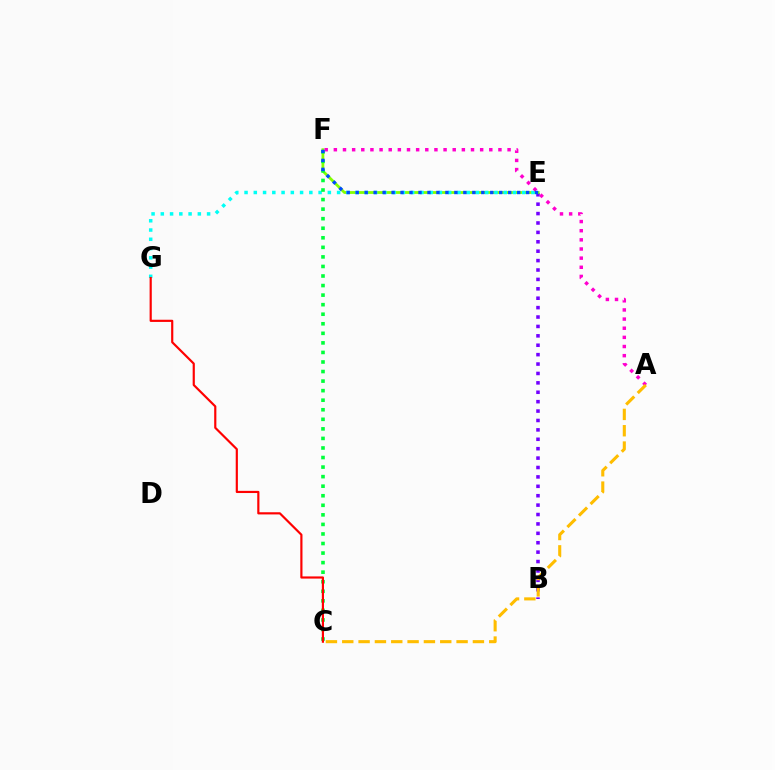{('B', 'E'): [{'color': '#7200ff', 'line_style': 'dotted', 'thickness': 2.56}], ('E', 'F'): [{'color': '#84ff00', 'line_style': 'solid', 'thickness': 2.01}, {'color': '#004bff', 'line_style': 'dotted', 'thickness': 2.44}], ('E', 'G'): [{'color': '#00fff6', 'line_style': 'dotted', 'thickness': 2.51}], ('C', 'F'): [{'color': '#00ff39', 'line_style': 'dotted', 'thickness': 2.6}], ('A', 'F'): [{'color': '#ff00cf', 'line_style': 'dotted', 'thickness': 2.48}], ('C', 'G'): [{'color': '#ff0000', 'line_style': 'solid', 'thickness': 1.57}], ('A', 'C'): [{'color': '#ffbd00', 'line_style': 'dashed', 'thickness': 2.22}]}